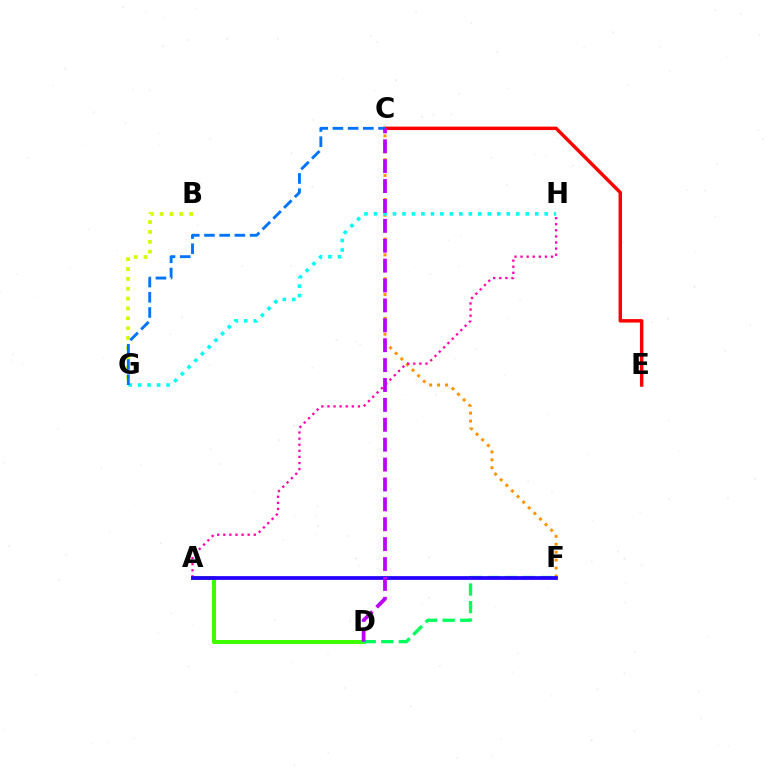{('C', 'F'): [{'color': '#ff9400', 'line_style': 'dotted', 'thickness': 2.16}], ('A', 'D'): [{'color': '#3dff00', 'line_style': 'solid', 'thickness': 2.88}], ('A', 'H'): [{'color': '#ff00ac', 'line_style': 'dotted', 'thickness': 1.65}], ('C', 'E'): [{'color': '#ff0000', 'line_style': 'solid', 'thickness': 2.49}], ('B', 'G'): [{'color': '#d1ff00', 'line_style': 'dotted', 'thickness': 2.68}], ('G', 'H'): [{'color': '#00fff6', 'line_style': 'dotted', 'thickness': 2.58}], ('D', 'F'): [{'color': '#00ff5c', 'line_style': 'dashed', 'thickness': 2.38}], ('C', 'G'): [{'color': '#0074ff', 'line_style': 'dashed', 'thickness': 2.07}], ('A', 'F'): [{'color': '#2500ff', 'line_style': 'solid', 'thickness': 2.71}], ('C', 'D'): [{'color': '#b900ff', 'line_style': 'dashed', 'thickness': 2.7}]}